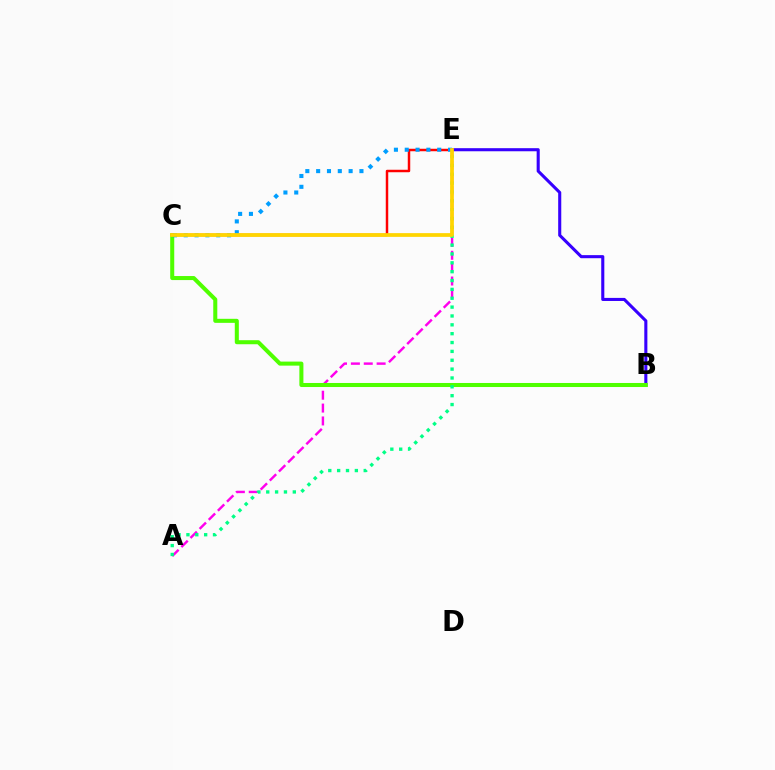{('A', 'E'): [{'color': '#ff00ed', 'line_style': 'dashed', 'thickness': 1.75}, {'color': '#00ff86', 'line_style': 'dotted', 'thickness': 2.41}], ('B', 'E'): [{'color': '#3700ff', 'line_style': 'solid', 'thickness': 2.22}], ('B', 'C'): [{'color': '#4fff00', 'line_style': 'solid', 'thickness': 2.91}], ('C', 'E'): [{'color': '#ff0000', 'line_style': 'solid', 'thickness': 1.78}, {'color': '#009eff', 'line_style': 'dotted', 'thickness': 2.94}, {'color': '#ffd500', 'line_style': 'solid', 'thickness': 2.69}]}